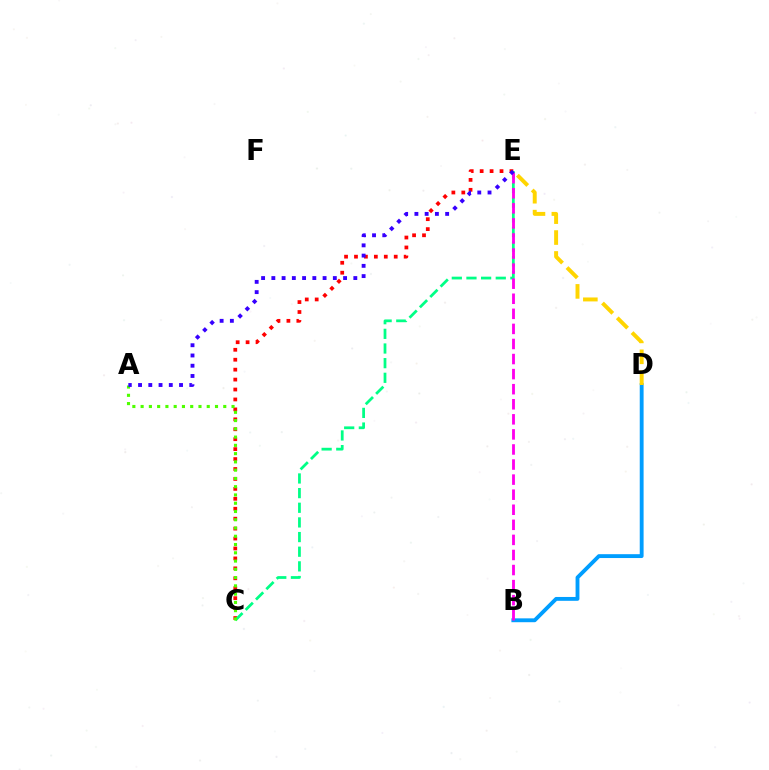{('B', 'D'): [{'color': '#009eff', 'line_style': 'solid', 'thickness': 2.78}], ('C', 'E'): [{'color': '#ff0000', 'line_style': 'dotted', 'thickness': 2.7}, {'color': '#00ff86', 'line_style': 'dashed', 'thickness': 1.99}], ('A', 'C'): [{'color': '#4fff00', 'line_style': 'dotted', 'thickness': 2.25}], ('B', 'E'): [{'color': '#ff00ed', 'line_style': 'dashed', 'thickness': 2.05}], ('D', 'E'): [{'color': '#ffd500', 'line_style': 'dashed', 'thickness': 2.84}], ('A', 'E'): [{'color': '#3700ff', 'line_style': 'dotted', 'thickness': 2.78}]}